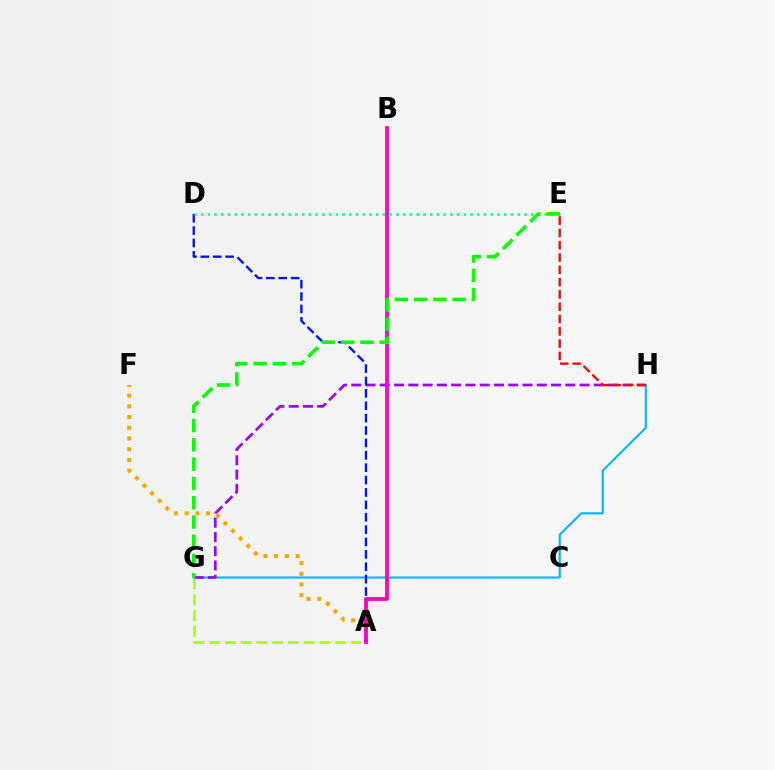{('G', 'H'): [{'color': '#00b5ff', 'line_style': 'solid', 'thickness': 1.51}, {'color': '#9b00ff', 'line_style': 'dashed', 'thickness': 1.94}], ('A', 'G'): [{'color': '#b3ff00', 'line_style': 'dashed', 'thickness': 2.14}], ('A', 'F'): [{'color': '#ffa500', 'line_style': 'dotted', 'thickness': 2.91}], ('A', 'D'): [{'color': '#0010ff', 'line_style': 'dashed', 'thickness': 1.68}], ('A', 'B'): [{'color': '#ff00bd', 'line_style': 'solid', 'thickness': 2.71}], ('D', 'E'): [{'color': '#00ff9d', 'line_style': 'dotted', 'thickness': 1.83}], ('E', 'H'): [{'color': '#ff0000', 'line_style': 'dashed', 'thickness': 1.67}], ('E', 'G'): [{'color': '#08ff00', 'line_style': 'dashed', 'thickness': 2.62}]}